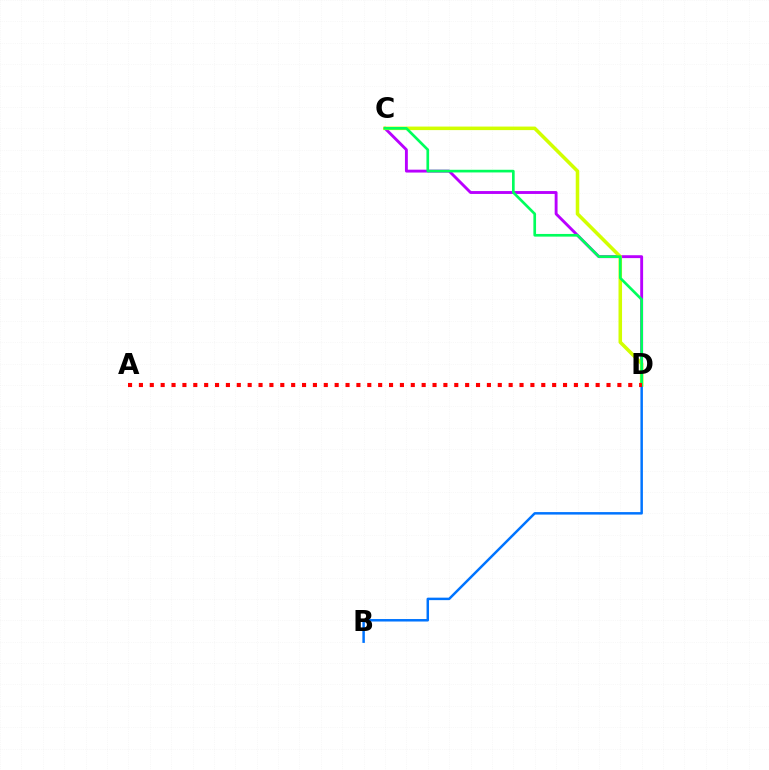{('C', 'D'): [{'color': '#b900ff', 'line_style': 'solid', 'thickness': 2.07}, {'color': '#d1ff00', 'line_style': 'solid', 'thickness': 2.55}, {'color': '#00ff5c', 'line_style': 'solid', 'thickness': 1.92}], ('B', 'D'): [{'color': '#0074ff', 'line_style': 'solid', 'thickness': 1.79}], ('A', 'D'): [{'color': '#ff0000', 'line_style': 'dotted', 'thickness': 2.95}]}